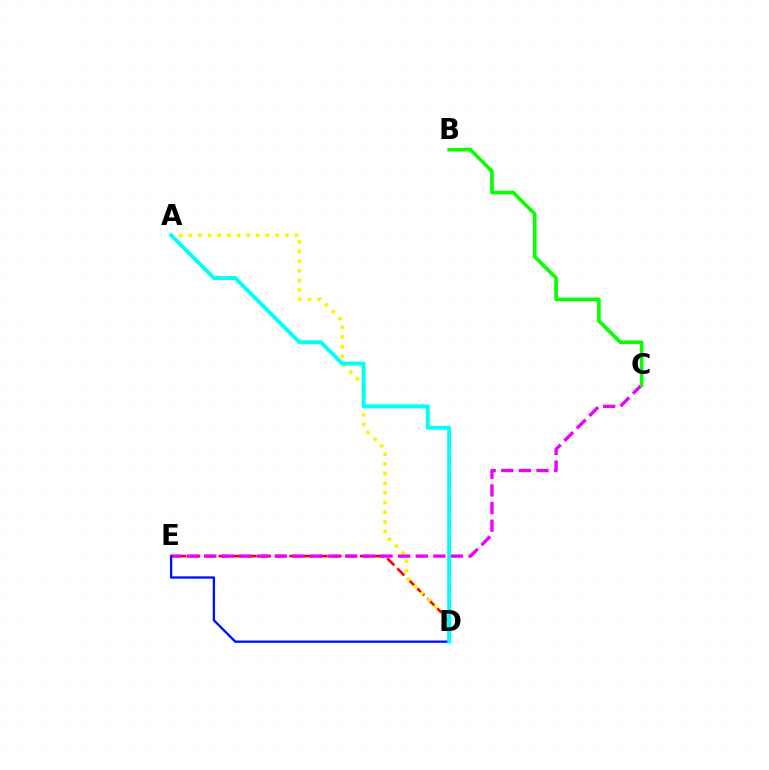{('D', 'E'): [{'color': '#ff0000', 'line_style': 'dashed', 'thickness': 1.92}, {'color': '#0010ff', 'line_style': 'solid', 'thickness': 1.67}], ('A', 'D'): [{'color': '#fcf500', 'line_style': 'dotted', 'thickness': 2.62}, {'color': '#00fff6', 'line_style': 'solid', 'thickness': 2.8}], ('C', 'E'): [{'color': '#ee00ff', 'line_style': 'dashed', 'thickness': 2.39}], ('B', 'C'): [{'color': '#08ff00', 'line_style': 'solid', 'thickness': 2.62}]}